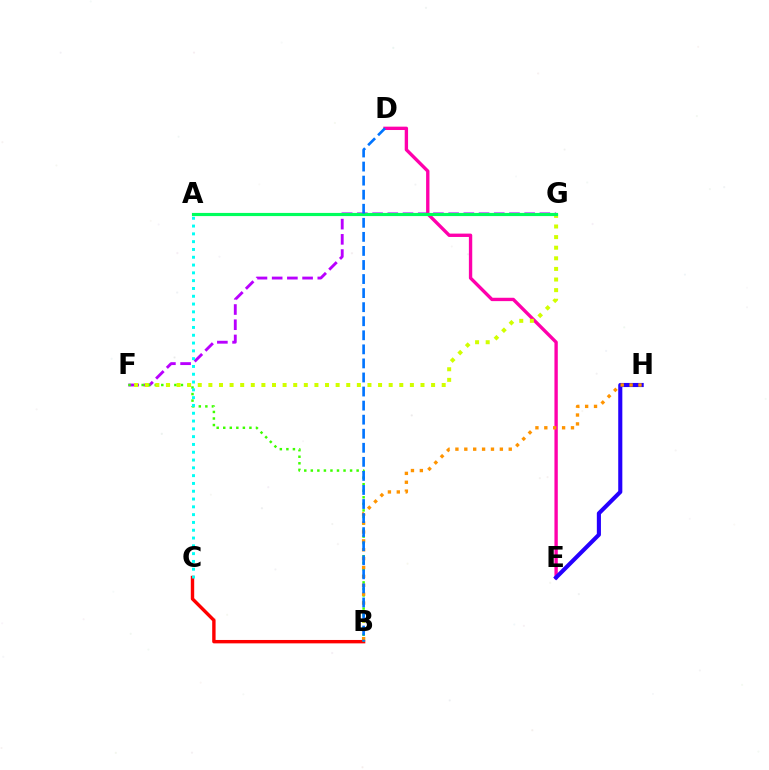{('F', 'G'): [{'color': '#b900ff', 'line_style': 'dashed', 'thickness': 2.07}, {'color': '#d1ff00', 'line_style': 'dotted', 'thickness': 2.88}], ('D', 'E'): [{'color': '#ff00ac', 'line_style': 'solid', 'thickness': 2.42}], ('B', 'C'): [{'color': '#ff0000', 'line_style': 'solid', 'thickness': 2.45}], ('B', 'F'): [{'color': '#3dff00', 'line_style': 'dotted', 'thickness': 1.78}], ('A', 'C'): [{'color': '#00fff6', 'line_style': 'dotted', 'thickness': 2.12}], ('A', 'G'): [{'color': '#00ff5c', 'line_style': 'solid', 'thickness': 2.27}], ('E', 'H'): [{'color': '#2500ff', 'line_style': 'solid', 'thickness': 2.95}], ('B', 'H'): [{'color': '#ff9400', 'line_style': 'dotted', 'thickness': 2.41}], ('B', 'D'): [{'color': '#0074ff', 'line_style': 'dashed', 'thickness': 1.91}]}